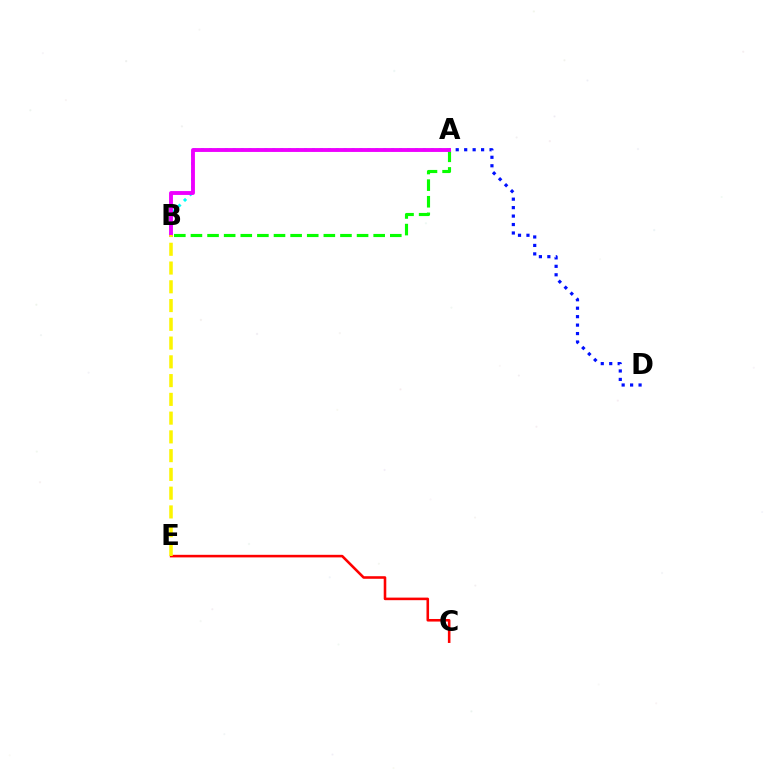{('A', 'D'): [{'color': '#0010ff', 'line_style': 'dotted', 'thickness': 2.3}], ('C', 'E'): [{'color': '#ff0000', 'line_style': 'solid', 'thickness': 1.86}], ('A', 'B'): [{'color': '#00fff6', 'line_style': 'dotted', 'thickness': 2.15}, {'color': '#08ff00', 'line_style': 'dashed', 'thickness': 2.26}, {'color': '#ee00ff', 'line_style': 'solid', 'thickness': 2.79}], ('B', 'E'): [{'color': '#fcf500', 'line_style': 'dashed', 'thickness': 2.55}]}